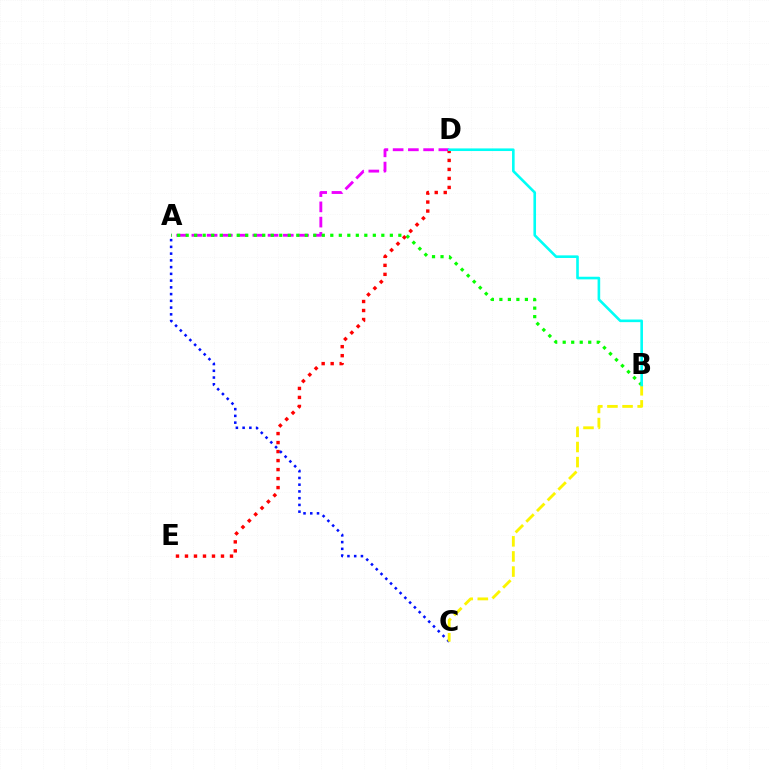{('A', 'D'): [{'color': '#ee00ff', 'line_style': 'dashed', 'thickness': 2.07}], ('A', 'B'): [{'color': '#08ff00', 'line_style': 'dotted', 'thickness': 2.31}], ('D', 'E'): [{'color': '#ff0000', 'line_style': 'dotted', 'thickness': 2.45}], ('A', 'C'): [{'color': '#0010ff', 'line_style': 'dotted', 'thickness': 1.83}], ('B', 'C'): [{'color': '#fcf500', 'line_style': 'dashed', 'thickness': 2.05}], ('B', 'D'): [{'color': '#00fff6', 'line_style': 'solid', 'thickness': 1.88}]}